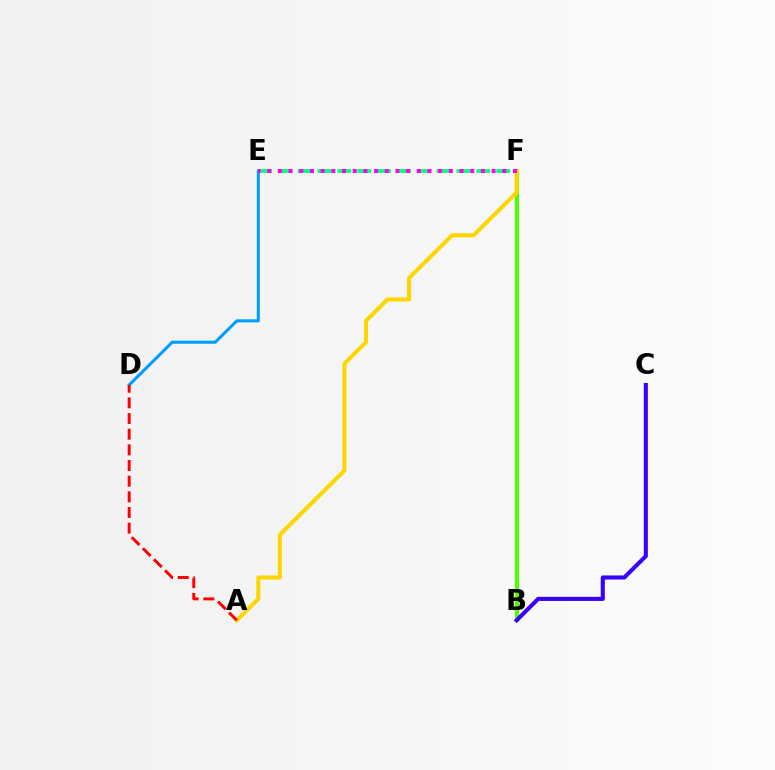{('E', 'F'): [{'color': '#00ff86', 'line_style': 'dashed', 'thickness': 2.7}, {'color': '#ff00ed', 'line_style': 'dotted', 'thickness': 2.9}], ('B', 'F'): [{'color': '#4fff00', 'line_style': 'solid', 'thickness': 2.94}], ('D', 'E'): [{'color': '#009eff', 'line_style': 'solid', 'thickness': 2.21}], ('A', 'F'): [{'color': '#ffd500', 'line_style': 'solid', 'thickness': 2.9}], ('B', 'C'): [{'color': '#3700ff', 'line_style': 'solid', 'thickness': 2.94}], ('A', 'D'): [{'color': '#ff0000', 'line_style': 'dashed', 'thickness': 2.13}]}